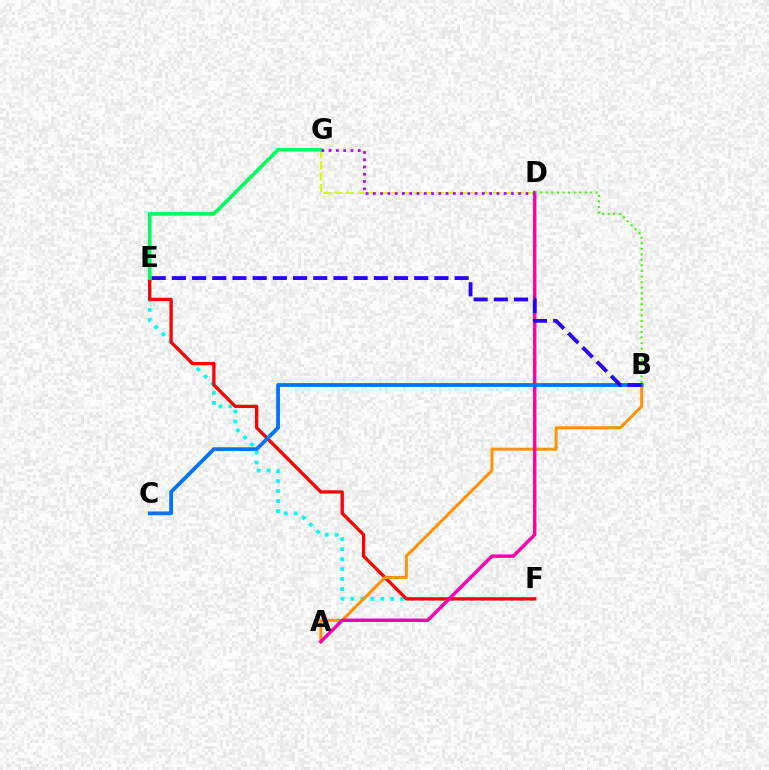{('D', 'G'): [{'color': '#d1ff00', 'line_style': 'dashed', 'thickness': 1.54}, {'color': '#b900ff', 'line_style': 'dotted', 'thickness': 1.97}], ('E', 'F'): [{'color': '#00fff6', 'line_style': 'dotted', 'thickness': 2.71}, {'color': '#ff0000', 'line_style': 'solid', 'thickness': 2.38}], ('A', 'B'): [{'color': '#ff9400', 'line_style': 'solid', 'thickness': 2.15}], ('A', 'D'): [{'color': '#ff00ac', 'line_style': 'solid', 'thickness': 2.47}], ('B', 'C'): [{'color': '#0074ff', 'line_style': 'solid', 'thickness': 2.71}], ('B', 'E'): [{'color': '#2500ff', 'line_style': 'dashed', 'thickness': 2.74}], ('E', 'G'): [{'color': '#00ff5c', 'line_style': 'solid', 'thickness': 2.62}], ('B', 'D'): [{'color': '#3dff00', 'line_style': 'dotted', 'thickness': 1.51}]}